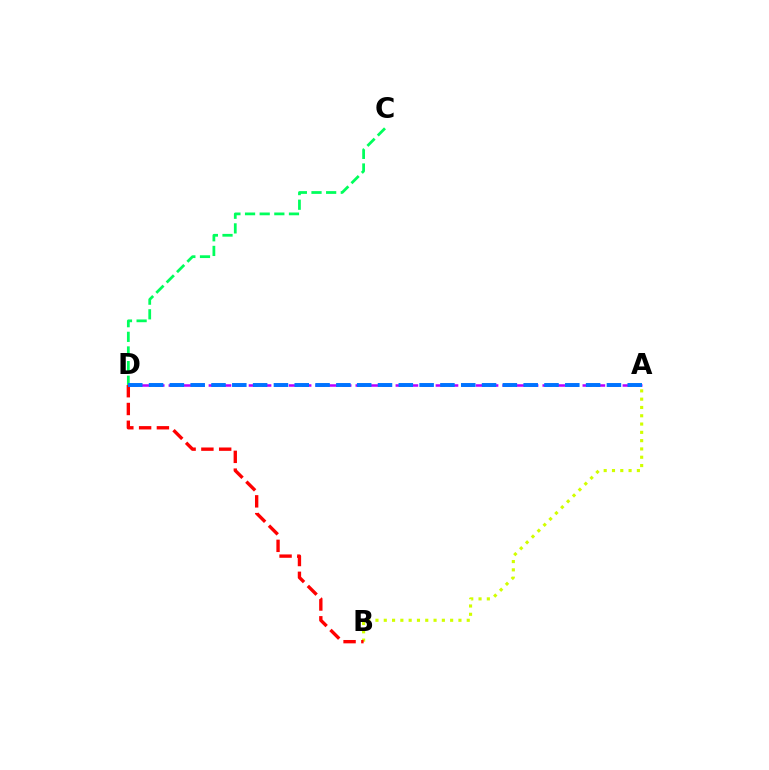{('A', 'B'): [{'color': '#d1ff00', 'line_style': 'dotted', 'thickness': 2.25}], ('A', 'D'): [{'color': '#b900ff', 'line_style': 'dashed', 'thickness': 1.81}, {'color': '#0074ff', 'line_style': 'dashed', 'thickness': 2.83}], ('C', 'D'): [{'color': '#00ff5c', 'line_style': 'dashed', 'thickness': 1.99}], ('B', 'D'): [{'color': '#ff0000', 'line_style': 'dashed', 'thickness': 2.42}]}